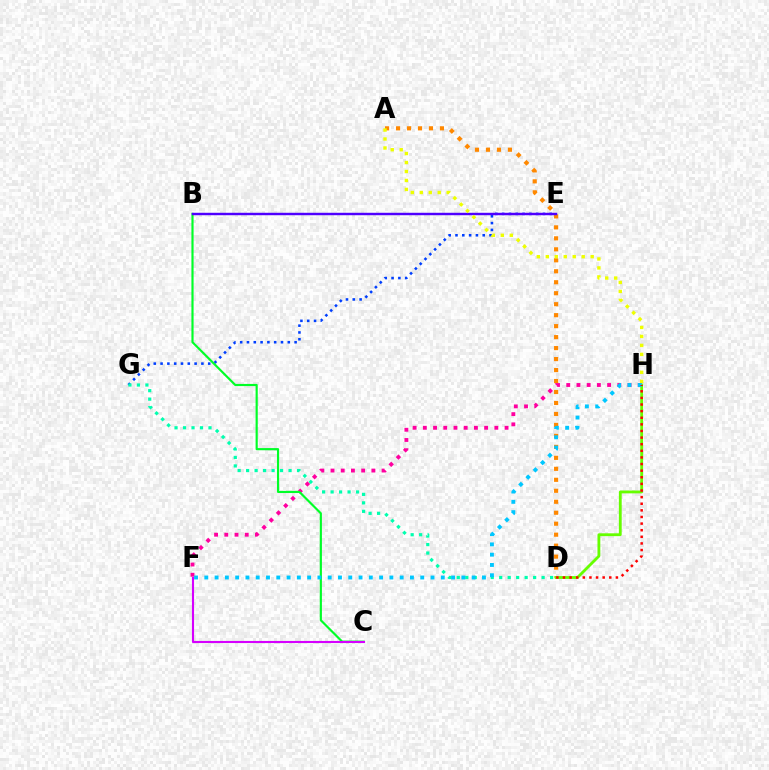{('F', 'H'): [{'color': '#ff00a0', 'line_style': 'dotted', 'thickness': 2.78}, {'color': '#00c7ff', 'line_style': 'dotted', 'thickness': 2.79}], ('E', 'G'): [{'color': '#003fff', 'line_style': 'dotted', 'thickness': 1.85}], ('B', 'C'): [{'color': '#00ff27', 'line_style': 'solid', 'thickness': 1.56}], ('A', 'D'): [{'color': '#ff8800', 'line_style': 'dotted', 'thickness': 2.98}], ('B', 'E'): [{'color': '#4f00ff', 'line_style': 'solid', 'thickness': 1.75}], ('D', 'G'): [{'color': '#00ffaf', 'line_style': 'dotted', 'thickness': 2.31}], ('D', 'H'): [{'color': '#66ff00', 'line_style': 'solid', 'thickness': 2.03}, {'color': '#ff0000', 'line_style': 'dotted', 'thickness': 1.8}], ('A', 'H'): [{'color': '#eeff00', 'line_style': 'dotted', 'thickness': 2.44}], ('C', 'F'): [{'color': '#d600ff', 'line_style': 'solid', 'thickness': 1.52}]}